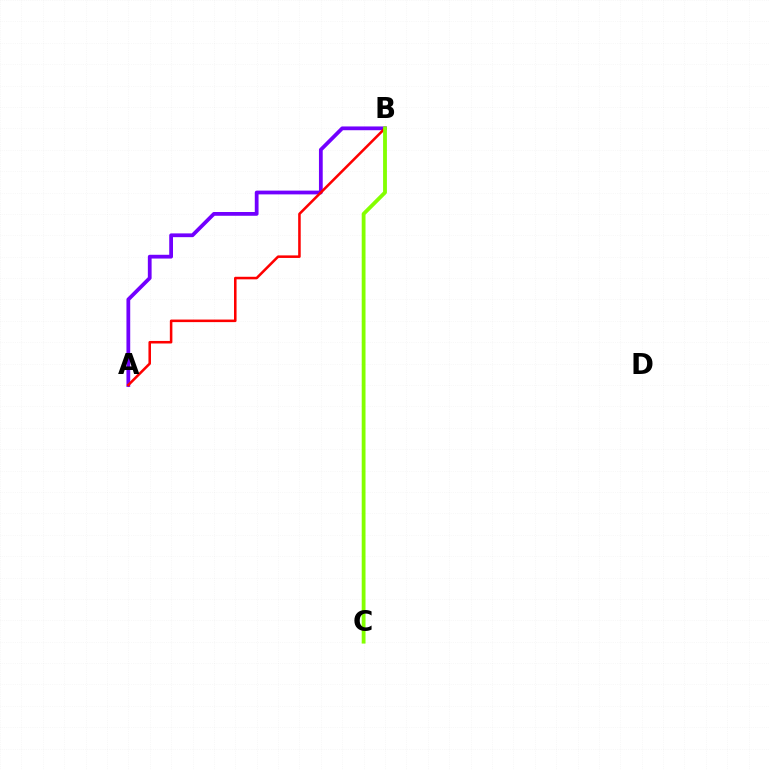{('B', 'C'): [{'color': '#00fff6', 'line_style': 'solid', 'thickness': 1.7}, {'color': '#84ff00', 'line_style': 'solid', 'thickness': 2.74}], ('A', 'B'): [{'color': '#7200ff', 'line_style': 'solid', 'thickness': 2.71}, {'color': '#ff0000', 'line_style': 'solid', 'thickness': 1.84}]}